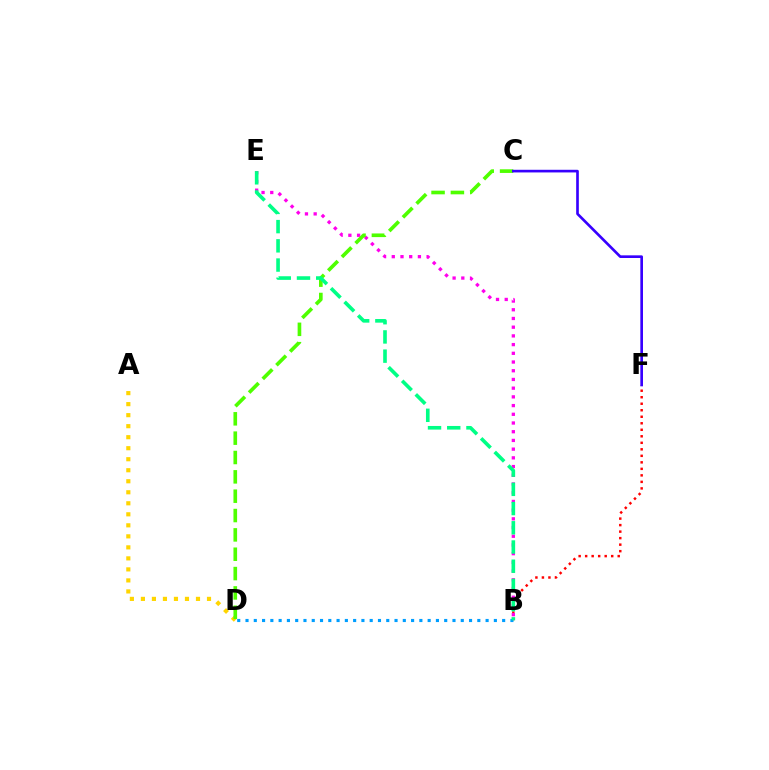{('B', 'F'): [{'color': '#ff0000', 'line_style': 'dotted', 'thickness': 1.77}], ('A', 'D'): [{'color': '#ffd500', 'line_style': 'dotted', 'thickness': 2.99}], ('B', 'E'): [{'color': '#ff00ed', 'line_style': 'dotted', 'thickness': 2.37}, {'color': '#00ff86', 'line_style': 'dashed', 'thickness': 2.61}], ('C', 'D'): [{'color': '#4fff00', 'line_style': 'dashed', 'thickness': 2.63}], ('C', 'F'): [{'color': '#3700ff', 'line_style': 'solid', 'thickness': 1.91}], ('B', 'D'): [{'color': '#009eff', 'line_style': 'dotted', 'thickness': 2.25}]}